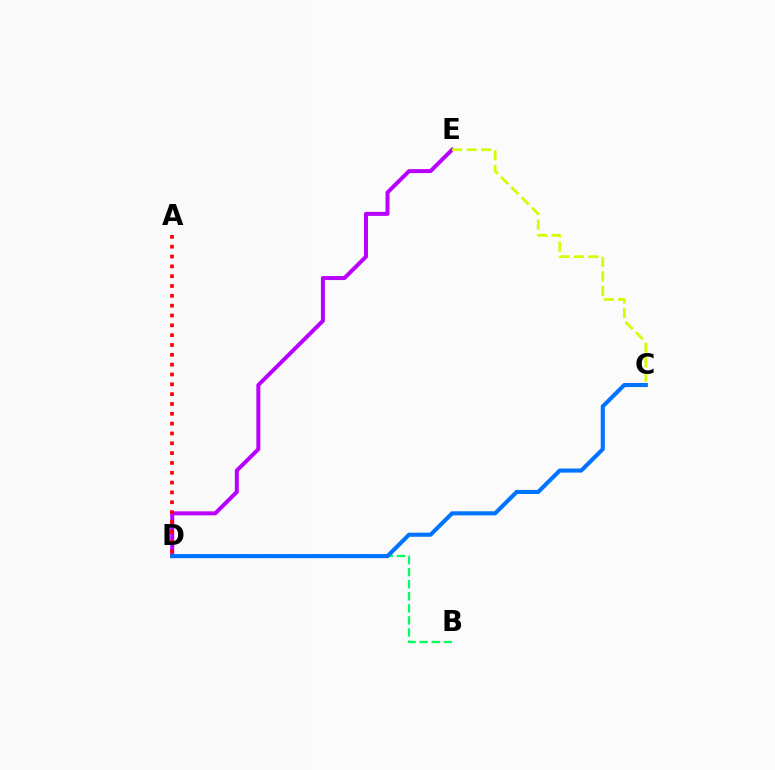{('B', 'D'): [{'color': '#00ff5c', 'line_style': 'dashed', 'thickness': 1.64}], ('D', 'E'): [{'color': '#b900ff', 'line_style': 'solid', 'thickness': 2.87}], ('C', 'D'): [{'color': '#0074ff', 'line_style': 'solid', 'thickness': 2.95}], ('A', 'D'): [{'color': '#ff0000', 'line_style': 'dotted', 'thickness': 2.67}], ('C', 'E'): [{'color': '#d1ff00', 'line_style': 'dashed', 'thickness': 1.97}]}